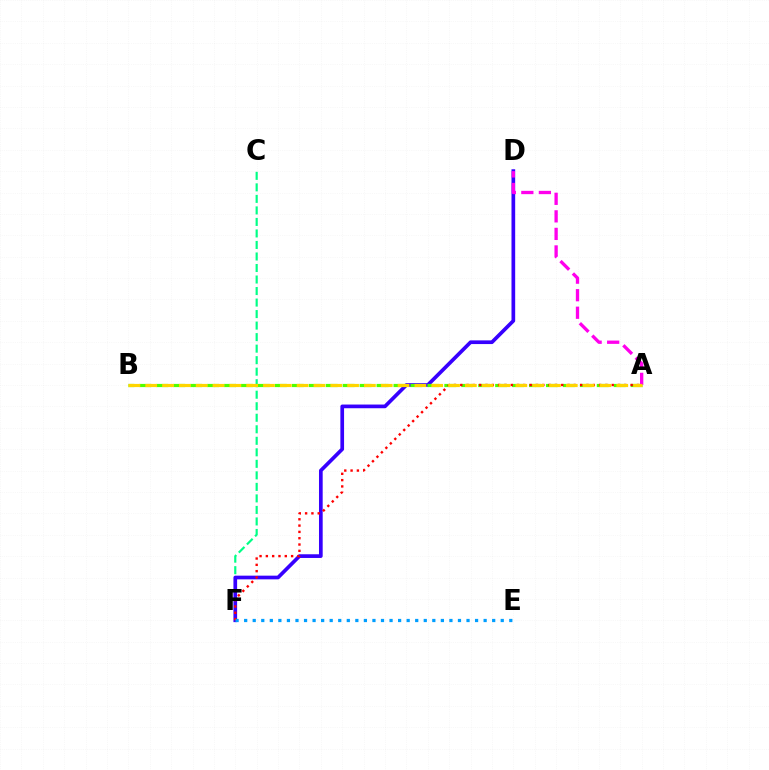{('C', 'F'): [{'color': '#00ff86', 'line_style': 'dashed', 'thickness': 1.56}], ('D', 'F'): [{'color': '#3700ff', 'line_style': 'solid', 'thickness': 2.66}], ('A', 'B'): [{'color': '#4fff00', 'line_style': 'dashed', 'thickness': 2.3}, {'color': '#ffd500', 'line_style': 'dashed', 'thickness': 2.29}], ('A', 'F'): [{'color': '#ff0000', 'line_style': 'dotted', 'thickness': 1.71}], ('A', 'D'): [{'color': '#ff00ed', 'line_style': 'dashed', 'thickness': 2.38}], ('E', 'F'): [{'color': '#009eff', 'line_style': 'dotted', 'thickness': 2.32}]}